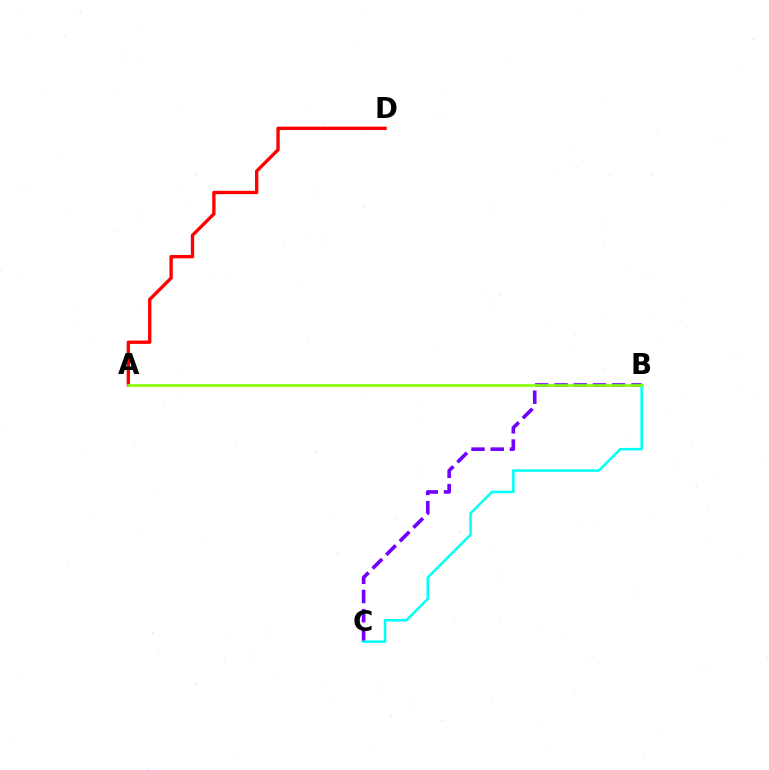{('A', 'D'): [{'color': '#ff0000', 'line_style': 'solid', 'thickness': 2.41}], ('B', 'C'): [{'color': '#7200ff', 'line_style': 'dashed', 'thickness': 2.61}, {'color': '#00fff6', 'line_style': 'solid', 'thickness': 1.81}], ('A', 'B'): [{'color': '#84ff00', 'line_style': 'solid', 'thickness': 1.9}]}